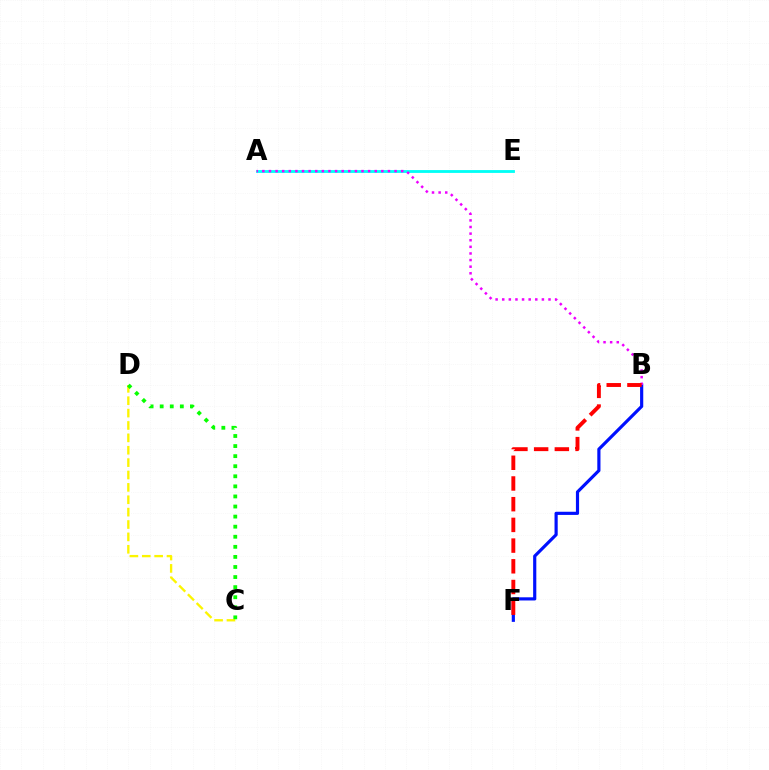{('A', 'E'): [{'color': '#00fff6', 'line_style': 'solid', 'thickness': 2.03}], ('C', 'D'): [{'color': '#fcf500', 'line_style': 'dashed', 'thickness': 1.68}, {'color': '#08ff00', 'line_style': 'dotted', 'thickness': 2.74}], ('B', 'F'): [{'color': '#0010ff', 'line_style': 'solid', 'thickness': 2.28}, {'color': '#ff0000', 'line_style': 'dashed', 'thickness': 2.81}], ('A', 'B'): [{'color': '#ee00ff', 'line_style': 'dotted', 'thickness': 1.8}]}